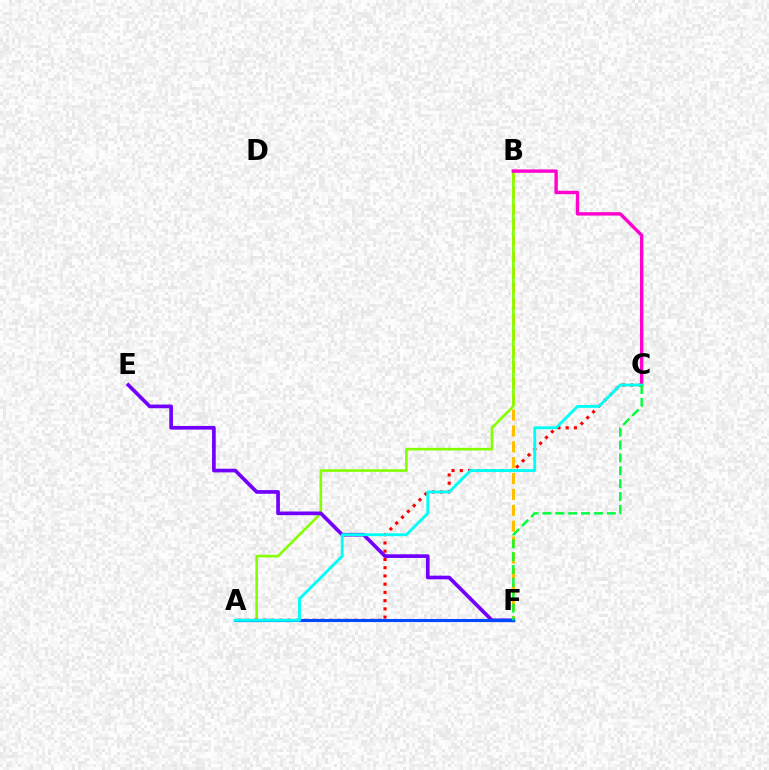{('B', 'F'): [{'color': '#ffbd00', 'line_style': 'dashed', 'thickness': 2.16}], ('A', 'B'): [{'color': '#84ff00', 'line_style': 'solid', 'thickness': 1.89}], ('B', 'C'): [{'color': '#ff00cf', 'line_style': 'solid', 'thickness': 2.43}], ('E', 'F'): [{'color': '#7200ff', 'line_style': 'solid', 'thickness': 2.65}], ('A', 'C'): [{'color': '#ff0000', 'line_style': 'dotted', 'thickness': 2.24}, {'color': '#00fff6', 'line_style': 'solid', 'thickness': 2.07}], ('A', 'F'): [{'color': '#004bff', 'line_style': 'solid', 'thickness': 2.24}], ('C', 'F'): [{'color': '#00ff39', 'line_style': 'dashed', 'thickness': 1.75}]}